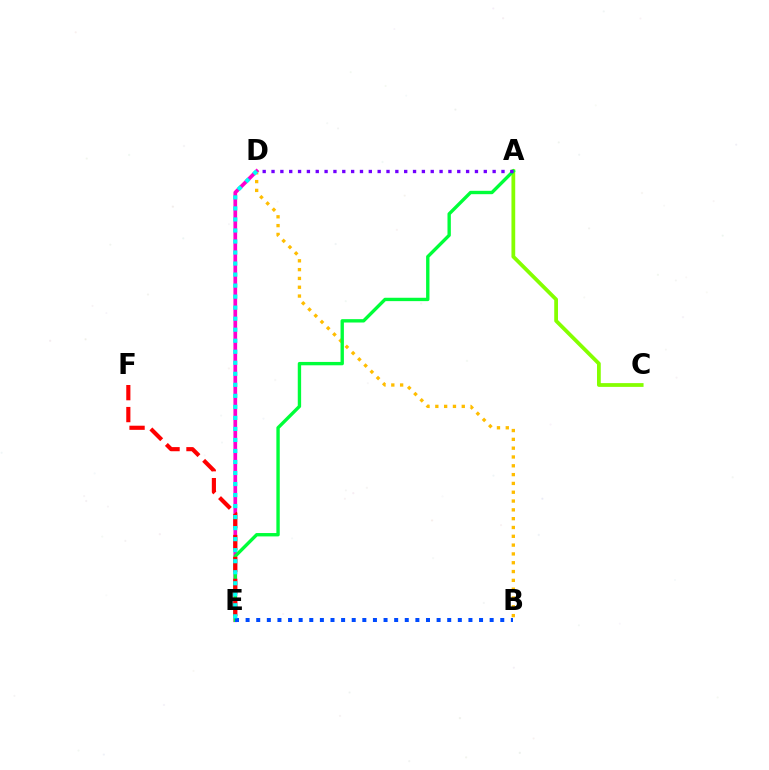{('B', 'D'): [{'color': '#ffbd00', 'line_style': 'dotted', 'thickness': 2.39}], ('A', 'C'): [{'color': '#84ff00', 'line_style': 'solid', 'thickness': 2.71}], ('D', 'E'): [{'color': '#ff00cf', 'line_style': 'solid', 'thickness': 2.67}, {'color': '#00fff6', 'line_style': 'dotted', 'thickness': 3.0}], ('A', 'E'): [{'color': '#00ff39', 'line_style': 'solid', 'thickness': 2.42}], ('B', 'E'): [{'color': '#004bff', 'line_style': 'dotted', 'thickness': 2.88}], ('E', 'F'): [{'color': '#ff0000', 'line_style': 'dashed', 'thickness': 2.98}], ('A', 'D'): [{'color': '#7200ff', 'line_style': 'dotted', 'thickness': 2.4}]}